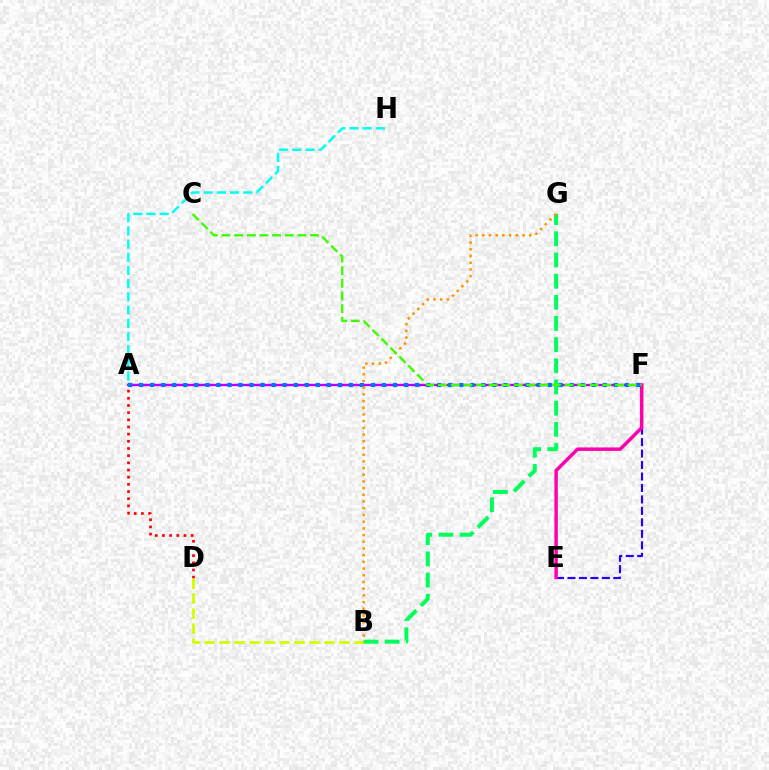{('E', 'F'): [{'color': '#2500ff', 'line_style': 'dashed', 'thickness': 1.56}, {'color': '#ff00ac', 'line_style': 'solid', 'thickness': 2.49}], ('A', 'D'): [{'color': '#ff0000', 'line_style': 'dotted', 'thickness': 1.95}], ('A', 'F'): [{'color': '#b900ff', 'line_style': 'solid', 'thickness': 1.72}, {'color': '#0074ff', 'line_style': 'dotted', 'thickness': 3.0}], ('B', 'D'): [{'color': '#d1ff00', 'line_style': 'dashed', 'thickness': 2.04}], ('B', 'G'): [{'color': '#00ff5c', 'line_style': 'dashed', 'thickness': 2.88}, {'color': '#ff9400', 'line_style': 'dotted', 'thickness': 1.82}], ('A', 'H'): [{'color': '#00fff6', 'line_style': 'dashed', 'thickness': 1.79}], ('C', 'F'): [{'color': '#3dff00', 'line_style': 'dashed', 'thickness': 1.72}]}